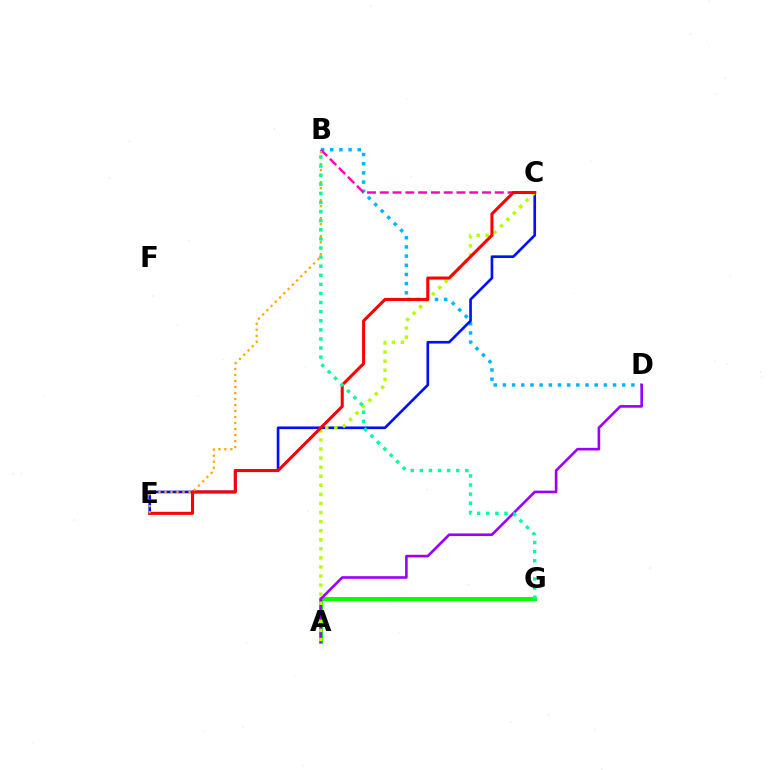{('B', 'D'): [{'color': '#00b5ff', 'line_style': 'dotted', 'thickness': 2.49}], ('A', 'G'): [{'color': '#08ff00', 'line_style': 'solid', 'thickness': 2.86}], ('C', 'E'): [{'color': '#0010ff', 'line_style': 'solid', 'thickness': 1.9}, {'color': '#ff0000', 'line_style': 'solid', 'thickness': 2.2}], ('B', 'C'): [{'color': '#ff00bd', 'line_style': 'dashed', 'thickness': 1.74}], ('A', 'D'): [{'color': '#9b00ff', 'line_style': 'solid', 'thickness': 1.89}], ('A', 'C'): [{'color': '#b3ff00', 'line_style': 'dotted', 'thickness': 2.46}], ('B', 'E'): [{'color': '#ffa500', 'line_style': 'dotted', 'thickness': 1.63}], ('B', 'G'): [{'color': '#00ff9d', 'line_style': 'dotted', 'thickness': 2.47}]}